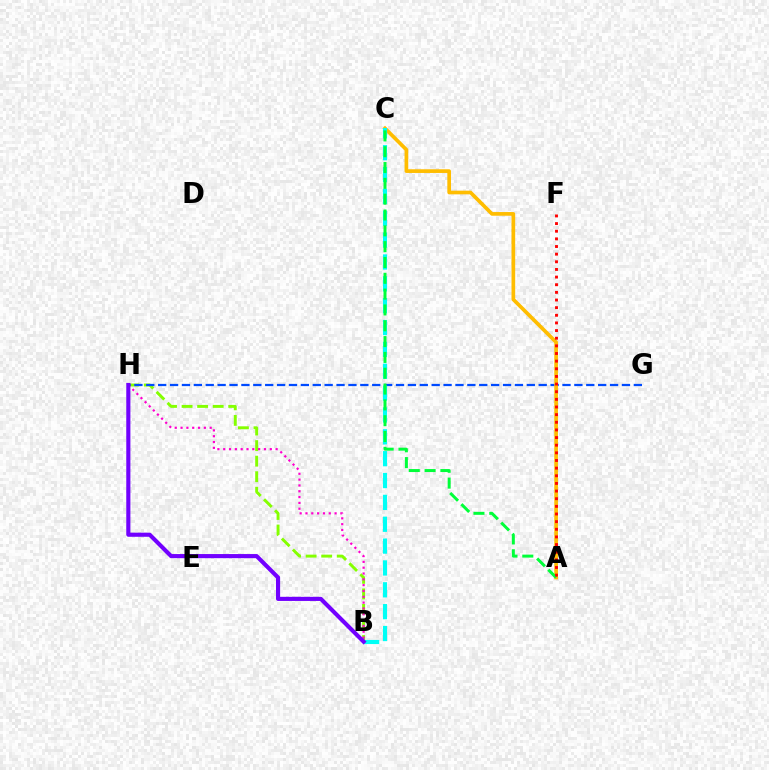{('B', 'H'): [{'color': '#84ff00', 'line_style': 'dashed', 'thickness': 2.11}, {'color': '#ff00cf', 'line_style': 'dotted', 'thickness': 1.58}, {'color': '#7200ff', 'line_style': 'solid', 'thickness': 2.97}], ('G', 'H'): [{'color': '#004bff', 'line_style': 'dashed', 'thickness': 1.62}], ('A', 'C'): [{'color': '#ffbd00', 'line_style': 'solid', 'thickness': 2.66}, {'color': '#00ff39', 'line_style': 'dashed', 'thickness': 2.15}], ('B', 'C'): [{'color': '#00fff6', 'line_style': 'dashed', 'thickness': 2.97}], ('A', 'F'): [{'color': '#ff0000', 'line_style': 'dotted', 'thickness': 2.08}]}